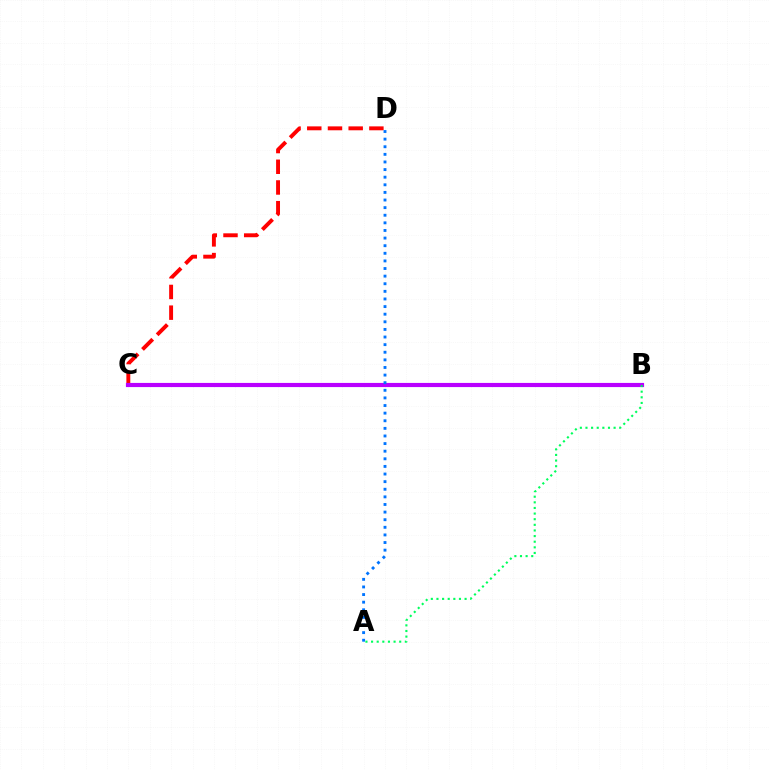{('B', 'C'): [{'color': '#d1ff00', 'line_style': 'dashed', 'thickness': 1.56}, {'color': '#b900ff', 'line_style': 'solid', 'thickness': 3.0}], ('C', 'D'): [{'color': '#ff0000', 'line_style': 'dashed', 'thickness': 2.81}], ('A', 'D'): [{'color': '#0074ff', 'line_style': 'dotted', 'thickness': 2.07}], ('A', 'B'): [{'color': '#00ff5c', 'line_style': 'dotted', 'thickness': 1.53}]}